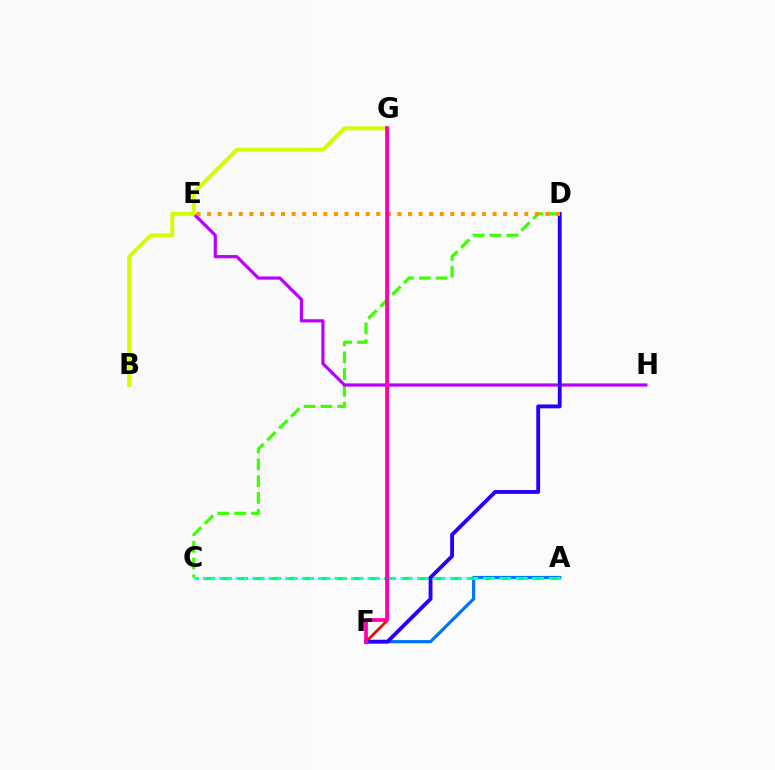{('A', 'F'): [{'color': '#0074ff', 'line_style': 'solid', 'thickness': 2.29}], ('F', 'G'): [{'color': '#ff0000', 'line_style': 'solid', 'thickness': 1.92}, {'color': '#ff00ac', 'line_style': 'solid', 'thickness': 2.68}], ('A', 'C'): [{'color': '#00ff5c', 'line_style': 'dashed', 'thickness': 2.23}, {'color': '#00fff6', 'line_style': 'dotted', 'thickness': 2.24}], ('C', 'D'): [{'color': '#3dff00', 'line_style': 'dashed', 'thickness': 2.28}], ('E', 'H'): [{'color': '#b900ff', 'line_style': 'solid', 'thickness': 2.3}], ('D', 'F'): [{'color': '#2500ff', 'line_style': 'solid', 'thickness': 2.77}], ('D', 'E'): [{'color': '#ff9400', 'line_style': 'dotted', 'thickness': 2.87}], ('B', 'G'): [{'color': '#d1ff00', 'line_style': 'solid', 'thickness': 2.85}]}